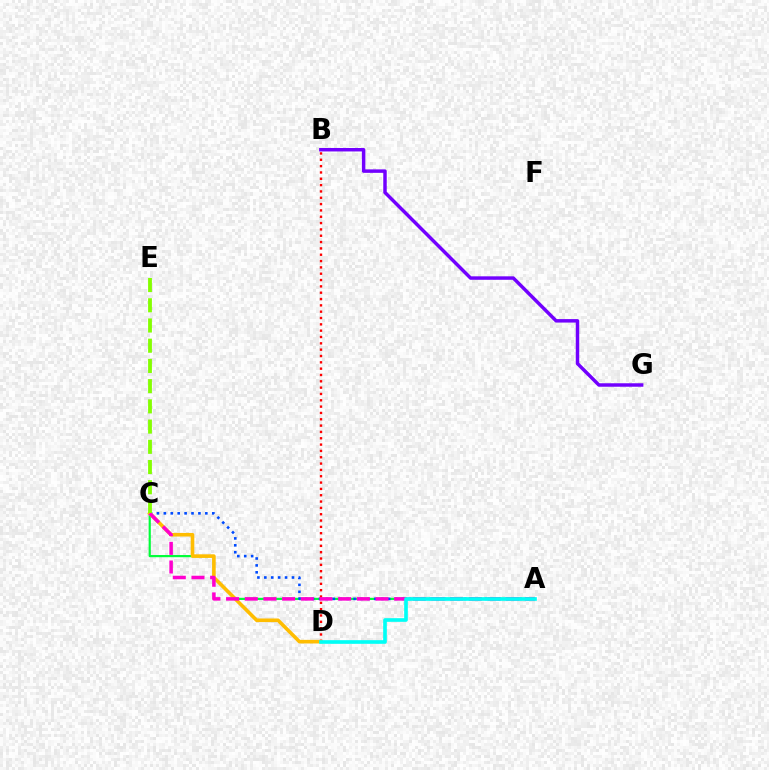{('A', 'C'): [{'color': '#00ff39', 'line_style': 'solid', 'thickness': 1.57}, {'color': '#004bff', 'line_style': 'dotted', 'thickness': 1.88}, {'color': '#ff00cf', 'line_style': 'dashed', 'thickness': 2.54}], ('B', 'G'): [{'color': '#7200ff', 'line_style': 'solid', 'thickness': 2.5}], ('B', 'D'): [{'color': '#ff0000', 'line_style': 'dotted', 'thickness': 1.72}], ('C', 'D'): [{'color': '#ffbd00', 'line_style': 'solid', 'thickness': 2.6}], ('A', 'D'): [{'color': '#00fff6', 'line_style': 'solid', 'thickness': 2.63}], ('C', 'E'): [{'color': '#84ff00', 'line_style': 'dashed', 'thickness': 2.75}]}